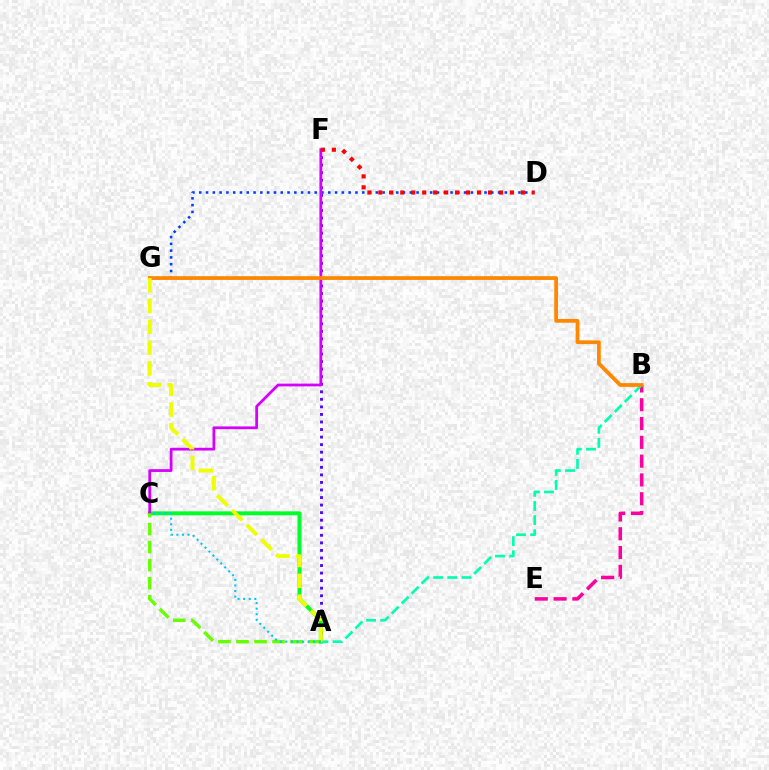{('D', 'G'): [{'color': '#003fff', 'line_style': 'dotted', 'thickness': 1.85}], ('A', 'C'): [{'color': '#00ff27', 'line_style': 'solid', 'thickness': 2.84}, {'color': '#66ff00', 'line_style': 'dashed', 'thickness': 2.45}, {'color': '#00c7ff', 'line_style': 'dotted', 'thickness': 1.51}], ('A', 'F'): [{'color': '#4f00ff', 'line_style': 'dotted', 'thickness': 2.05}], ('B', 'E'): [{'color': '#ff00a0', 'line_style': 'dashed', 'thickness': 2.55}], ('A', 'B'): [{'color': '#00ffaf', 'line_style': 'dashed', 'thickness': 1.92}], ('C', 'F'): [{'color': '#d600ff', 'line_style': 'solid', 'thickness': 1.99}], ('B', 'G'): [{'color': '#ff8800', 'line_style': 'solid', 'thickness': 2.71}], ('A', 'G'): [{'color': '#eeff00', 'line_style': 'dashed', 'thickness': 2.83}], ('D', 'F'): [{'color': '#ff0000', 'line_style': 'dotted', 'thickness': 2.98}]}